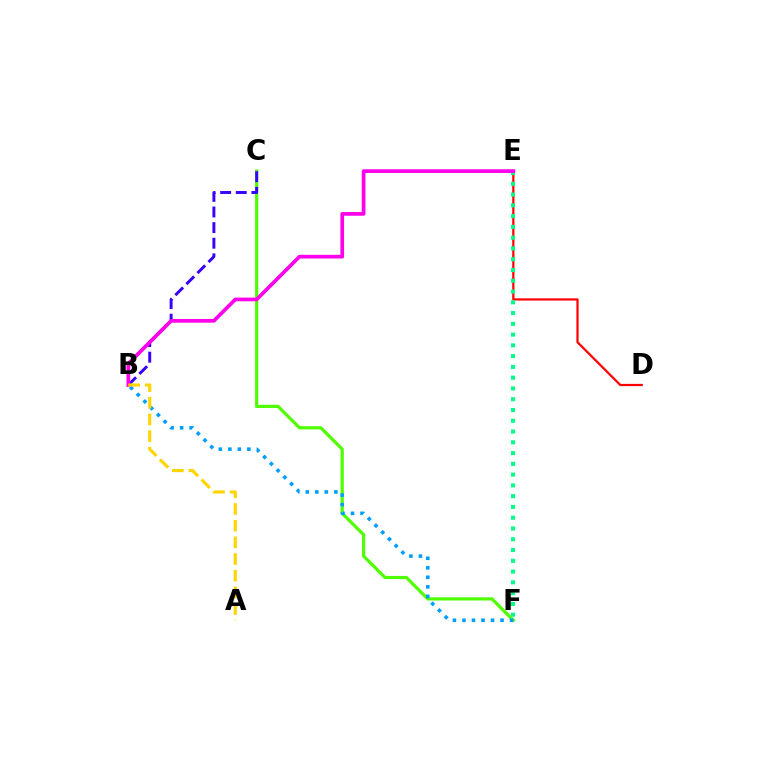{('C', 'F'): [{'color': '#4fff00', 'line_style': 'solid', 'thickness': 2.3}], ('D', 'E'): [{'color': '#ff0000', 'line_style': 'solid', 'thickness': 1.61}], ('B', 'C'): [{'color': '#3700ff', 'line_style': 'dashed', 'thickness': 2.12}], ('E', 'F'): [{'color': '#00ff86', 'line_style': 'dotted', 'thickness': 2.93}], ('B', 'E'): [{'color': '#ff00ed', 'line_style': 'solid', 'thickness': 2.67}], ('B', 'F'): [{'color': '#009eff', 'line_style': 'dotted', 'thickness': 2.59}], ('A', 'B'): [{'color': '#ffd500', 'line_style': 'dashed', 'thickness': 2.26}]}